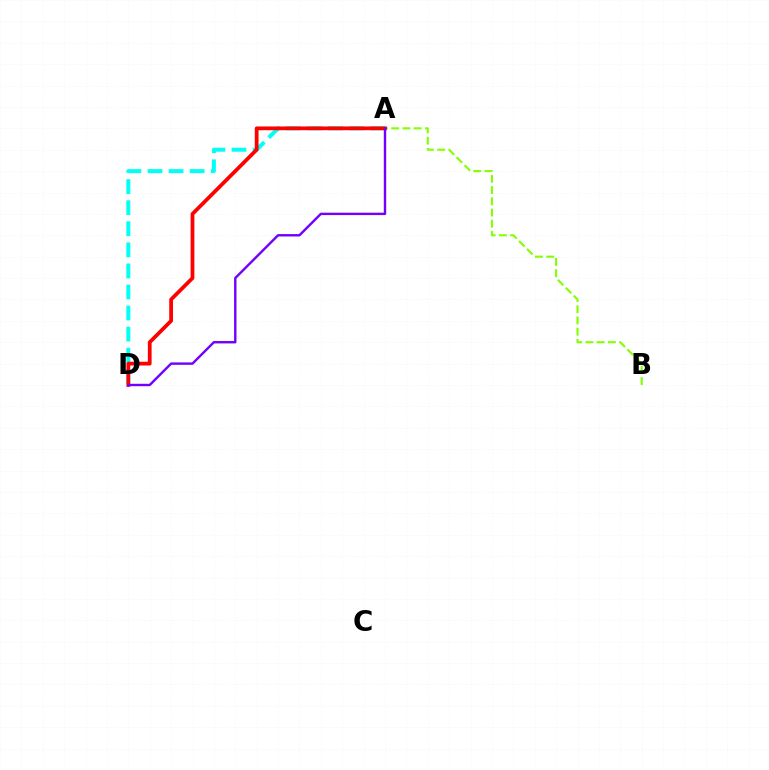{('A', 'B'): [{'color': '#84ff00', 'line_style': 'dashed', 'thickness': 1.53}], ('A', 'D'): [{'color': '#00fff6', 'line_style': 'dashed', 'thickness': 2.86}, {'color': '#ff0000', 'line_style': 'solid', 'thickness': 2.71}, {'color': '#7200ff', 'line_style': 'solid', 'thickness': 1.73}]}